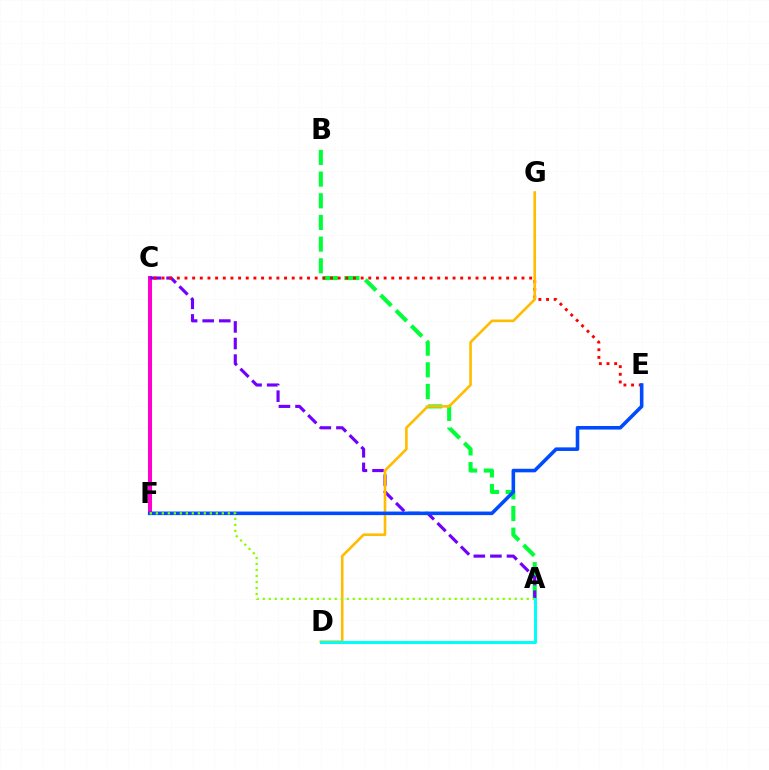{('C', 'F'): [{'color': '#ff00cf', 'line_style': 'solid', 'thickness': 2.91}], ('A', 'B'): [{'color': '#00ff39', 'line_style': 'dashed', 'thickness': 2.94}], ('A', 'C'): [{'color': '#7200ff', 'line_style': 'dashed', 'thickness': 2.25}], ('C', 'E'): [{'color': '#ff0000', 'line_style': 'dotted', 'thickness': 2.08}], ('D', 'G'): [{'color': '#ffbd00', 'line_style': 'solid', 'thickness': 1.89}], ('E', 'F'): [{'color': '#004bff', 'line_style': 'solid', 'thickness': 2.57}], ('A', 'F'): [{'color': '#84ff00', 'line_style': 'dotted', 'thickness': 1.63}], ('A', 'D'): [{'color': '#00fff6', 'line_style': 'solid', 'thickness': 2.17}]}